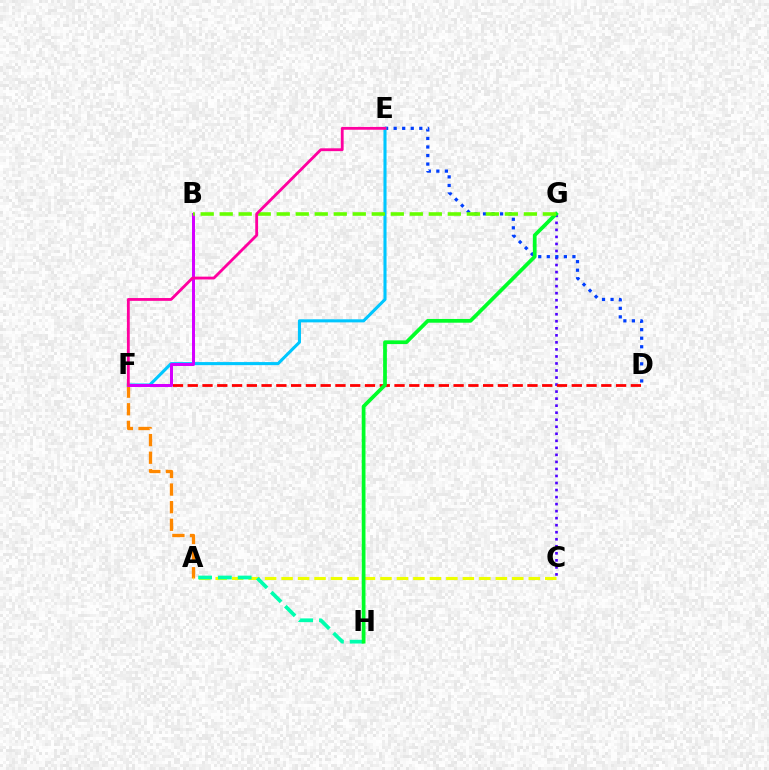{('A', 'F'): [{'color': '#ff8800', 'line_style': 'dashed', 'thickness': 2.39}], ('C', 'G'): [{'color': '#4f00ff', 'line_style': 'dotted', 'thickness': 1.91}], ('D', 'F'): [{'color': '#ff0000', 'line_style': 'dashed', 'thickness': 2.01}], ('D', 'E'): [{'color': '#003fff', 'line_style': 'dotted', 'thickness': 2.32}], ('A', 'C'): [{'color': '#eeff00', 'line_style': 'dashed', 'thickness': 2.24}], ('E', 'F'): [{'color': '#00c7ff', 'line_style': 'solid', 'thickness': 2.21}, {'color': '#ff00a0', 'line_style': 'solid', 'thickness': 2.04}], ('A', 'H'): [{'color': '#00ffaf', 'line_style': 'dashed', 'thickness': 2.69}], ('G', 'H'): [{'color': '#00ff27', 'line_style': 'solid', 'thickness': 2.69}], ('B', 'F'): [{'color': '#d600ff', 'line_style': 'solid', 'thickness': 2.15}], ('B', 'G'): [{'color': '#66ff00', 'line_style': 'dashed', 'thickness': 2.58}]}